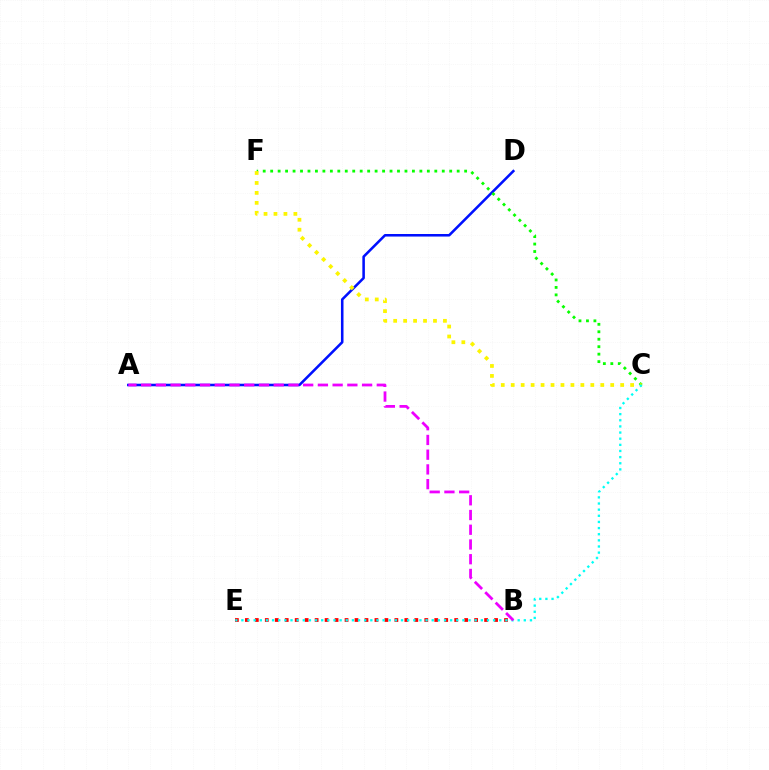{('B', 'E'): [{'color': '#ff0000', 'line_style': 'dotted', 'thickness': 2.71}], ('A', 'D'): [{'color': '#0010ff', 'line_style': 'solid', 'thickness': 1.84}], ('C', 'F'): [{'color': '#08ff00', 'line_style': 'dotted', 'thickness': 2.03}, {'color': '#fcf500', 'line_style': 'dotted', 'thickness': 2.7}], ('C', 'E'): [{'color': '#00fff6', 'line_style': 'dotted', 'thickness': 1.67}], ('A', 'B'): [{'color': '#ee00ff', 'line_style': 'dashed', 'thickness': 2.0}]}